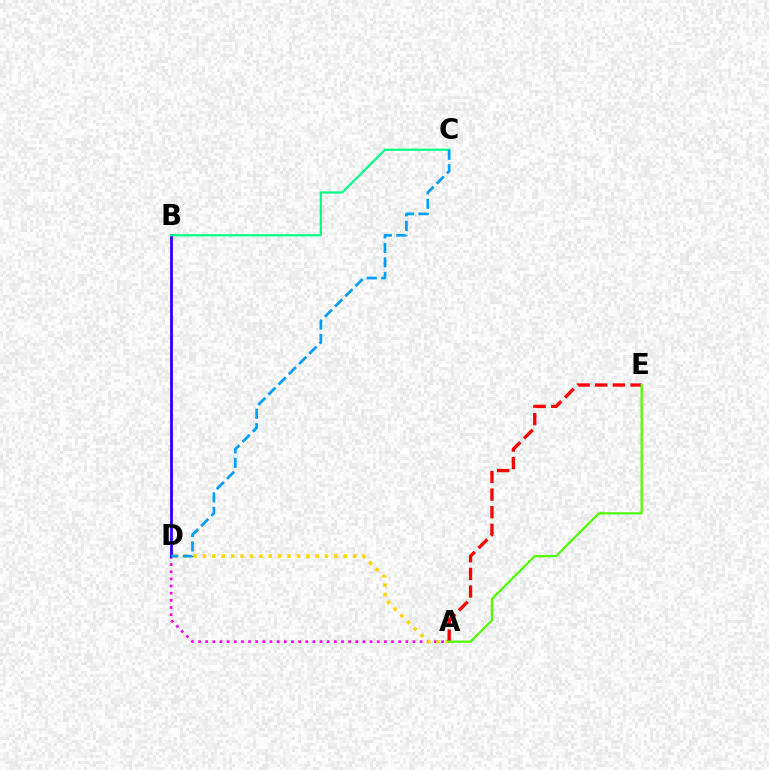{('A', 'D'): [{'color': '#ff00ed', 'line_style': 'dotted', 'thickness': 1.94}, {'color': '#ffd500', 'line_style': 'dotted', 'thickness': 2.55}], ('B', 'D'): [{'color': '#3700ff', 'line_style': 'solid', 'thickness': 2.07}], ('B', 'C'): [{'color': '#00ff86', 'line_style': 'solid', 'thickness': 1.59}], ('A', 'E'): [{'color': '#ff0000', 'line_style': 'dashed', 'thickness': 2.39}, {'color': '#4fff00', 'line_style': 'solid', 'thickness': 1.64}], ('C', 'D'): [{'color': '#009eff', 'line_style': 'dashed', 'thickness': 1.97}]}